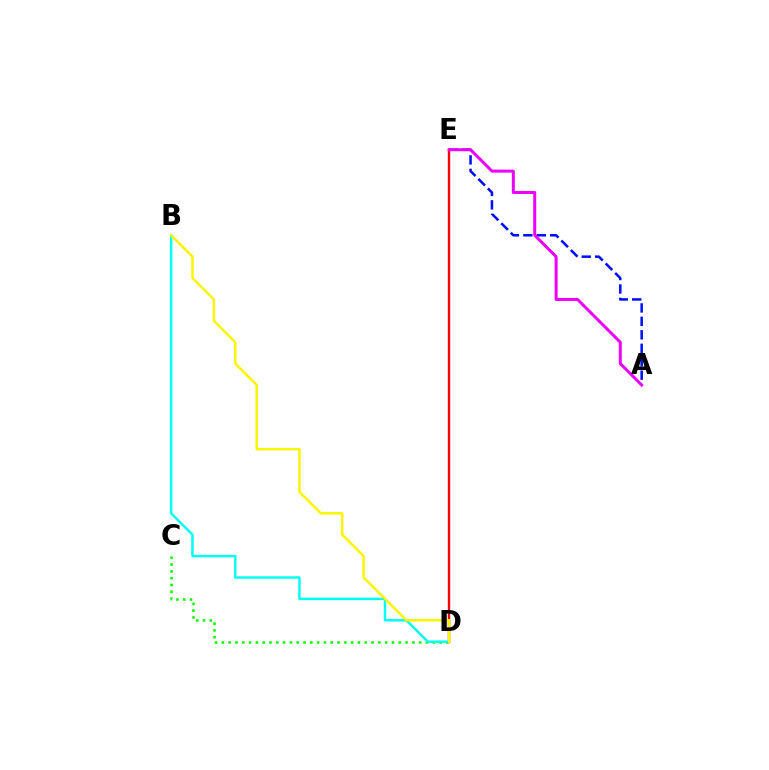{('A', 'E'): [{'color': '#0010ff', 'line_style': 'dashed', 'thickness': 1.83}, {'color': '#ee00ff', 'line_style': 'solid', 'thickness': 2.16}], ('D', 'E'): [{'color': '#ff0000', 'line_style': 'solid', 'thickness': 1.72}], ('C', 'D'): [{'color': '#08ff00', 'line_style': 'dotted', 'thickness': 1.85}], ('B', 'D'): [{'color': '#00fff6', 'line_style': 'solid', 'thickness': 1.78}, {'color': '#fcf500', 'line_style': 'solid', 'thickness': 1.78}]}